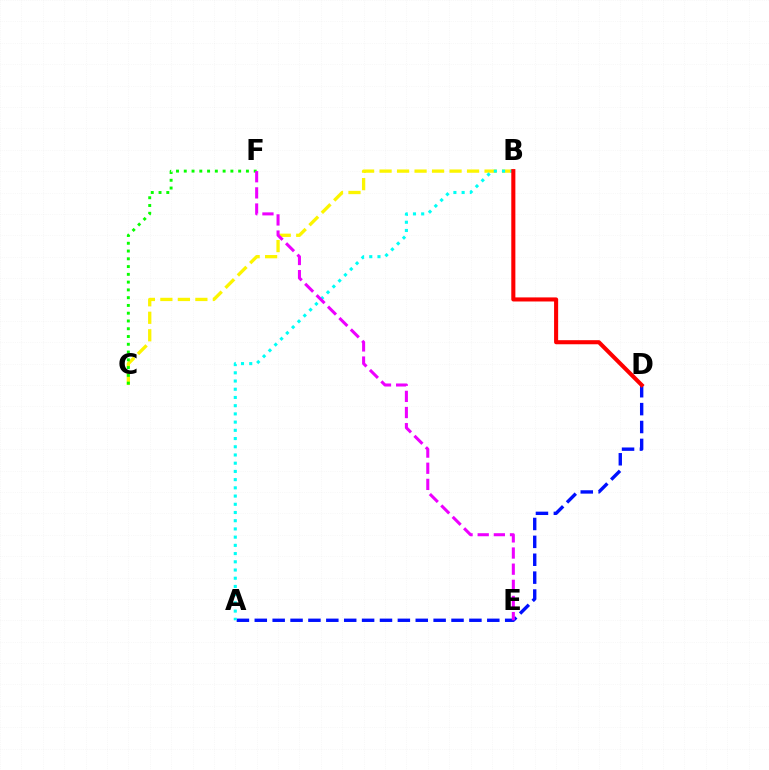{('B', 'C'): [{'color': '#fcf500', 'line_style': 'dashed', 'thickness': 2.38}], ('A', 'D'): [{'color': '#0010ff', 'line_style': 'dashed', 'thickness': 2.43}], ('C', 'F'): [{'color': '#08ff00', 'line_style': 'dotted', 'thickness': 2.11}], ('A', 'B'): [{'color': '#00fff6', 'line_style': 'dotted', 'thickness': 2.23}], ('B', 'D'): [{'color': '#ff0000', 'line_style': 'solid', 'thickness': 2.94}], ('E', 'F'): [{'color': '#ee00ff', 'line_style': 'dashed', 'thickness': 2.19}]}